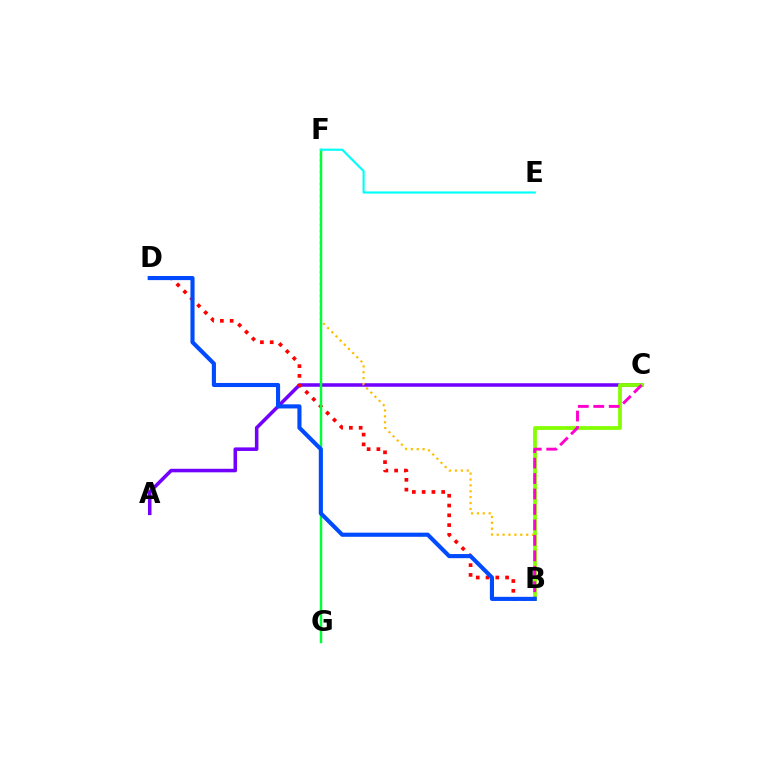{('A', 'C'): [{'color': '#7200ff', 'line_style': 'solid', 'thickness': 2.55}], ('B', 'D'): [{'color': '#ff0000', 'line_style': 'dotted', 'thickness': 2.66}, {'color': '#004bff', 'line_style': 'solid', 'thickness': 2.96}], ('B', 'F'): [{'color': '#ffbd00', 'line_style': 'dotted', 'thickness': 1.6}], ('B', 'C'): [{'color': '#84ff00', 'line_style': 'solid', 'thickness': 2.72}, {'color': '#ff00cf', 'line_style': 'dashed', 'thickness': 2.1}], ('F', 'G'): [{'color': '#00ff39', 'line_style': 'solid', 'thickness': 1.78}], ('E', 'F'): [{'color': '#00fff6', 'line_style': 'solid', 'thickness': 1.54}]}